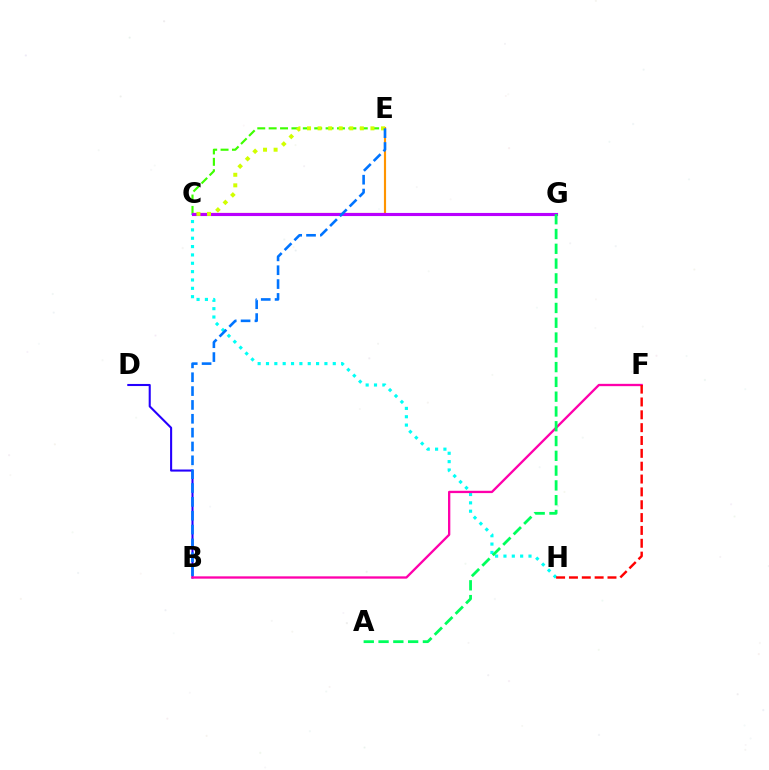{('C', 'E'): [{'color': '#ff9400', 'line_style': 'solid', 'thickness': 1.55}, {'color': '#3dff00', 'line_style': 'dashed', 'thickness': 1.55}, {'color': '#d1ff00', 'line_style': 'dotted', 'thickness': 2.87}], ('B', 'D'): [{'color': '#2500ff', 'line_style': 'solid', 'thickness': 1.5}], ('C', 'H'): [{'color': '#00fff6', 'line_style': 'dotted', 'thickness': 2.27}], ('C', 'G'): [{'color': '#b900ff', 'line_style': 'solid', 'thickness': 2.25}], ('B', 'F'): [{'color': '#ff00ac', 'line_style': 'solid', 'thickness': 1.67}], ('B', 'E'): [{'color': '#0074ff', 'line_style': 'dashed', 'thickness': 1.88}], ('A', 'G'): [{'color': '#00ff5c', 'line_style': 'dashed', 'thickness': 2.01}], ('F', 'H'): [{'color': '#ff0000', 'line_style': 'dashed', 'thickness': 1.75}]}